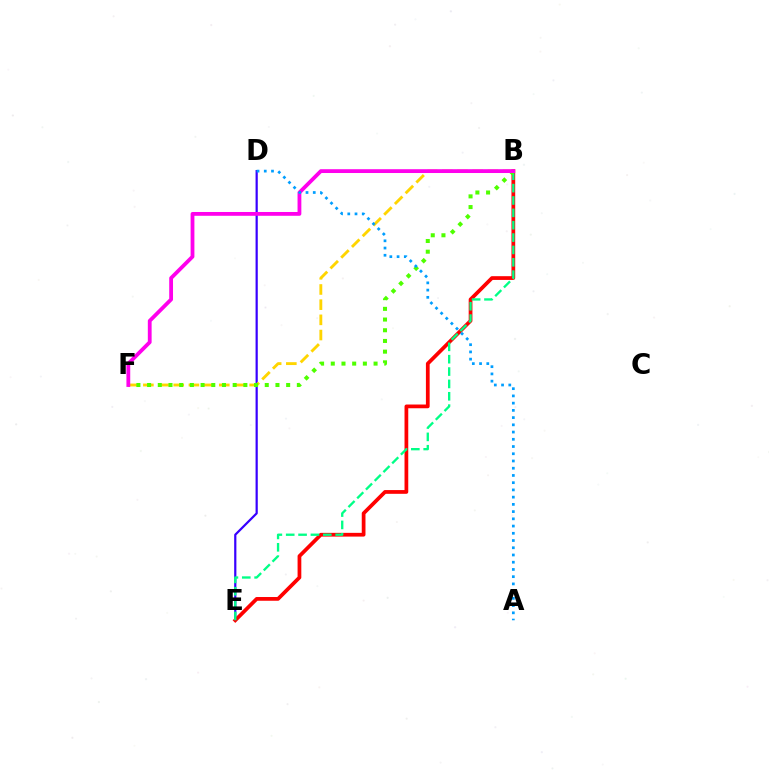{('D', 'E'): [{'color': '#3700ff', 'line_style': 'solid', 'thickness': 1.59}], ('B', 'E'): [{'color': '#ff0000', 'line_style': 'solid', 'thickness': 2.69}, {'color': '#00ff86', 'line_style': 'dashed', 'thickness': 1.68}], ('B', 'F'): [{'color': '#ffd500', 'line_style': 'dashed', 'thickness': 2.06}, {'color': '#4fff00', 'line_style': 'dotted', 'thickness': 2.91}, {'color': '#ff00ed', 'line_style': 'solid', 'thickness': 2.74}], ('A', 'D'): [{'color': '#009eff', 'line_style': 'dotted', 'thickness': 1.96}]}